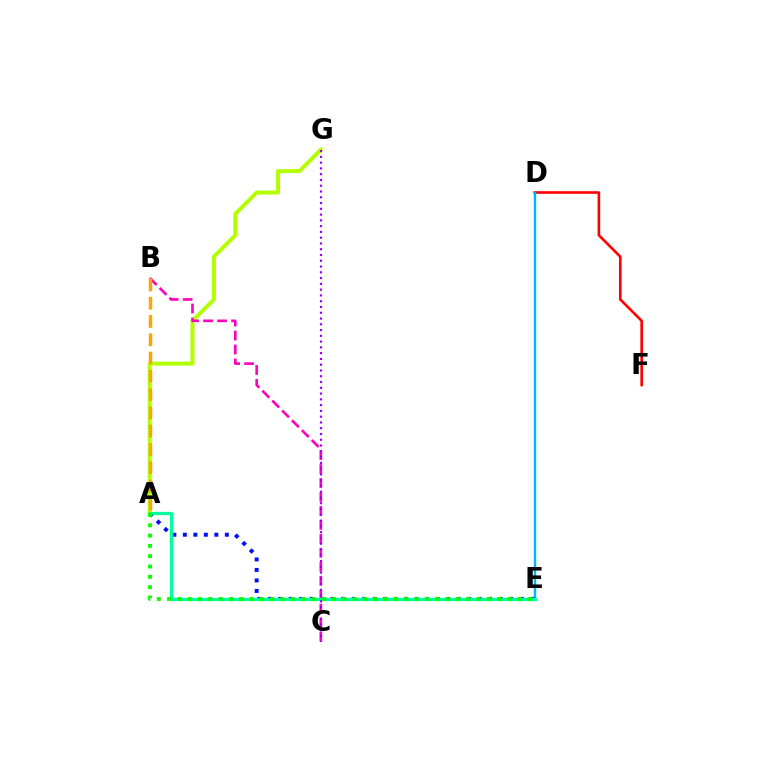{('A', 'E'): [{'color': '#0010ff', 'line_style': 'dotted', 'thickness': 2.85}, {'color': '#00ff9d', 'line_style': 'solid', 'thickness': 2.37}, {'color': '#08ff00', 'line_style': 'dotted', 'thickness': 2.8}], ('A', 'G'): [{'color': '#b3ff00', 'line_style': 'solid', 'thickness': 2.88}], ('B', 'C'): [{'color': '#ff00bd', 'line_style': 'dashed', 'thickness': 1.9}], ('D', 'F'): [{'color': '#ff0000', 'line_style': 'solid', 'thickness': 1.88}], ('D', 'E'): [{'color': '#00b5ff', 'line_style': 'solid', 'thickness': 1.73}], ('C', 'G'): [{'color': '#9b00ff', 'line_style': 'dotted', 'thickness': 1.57}], ('A', 'B'): [{'color': '#ffa500', 'line_style': 'dashed', 'thickness': 2.48}]}